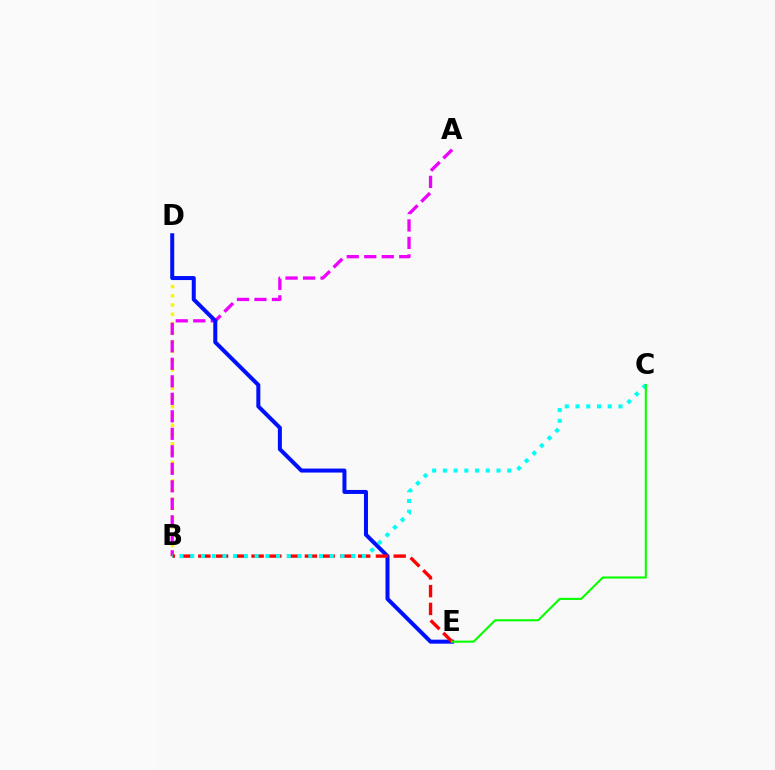{('B', 'D'): [{'color': '#fcf500', 'line_style': 'dotted', 'thickness': 2.51}], ('A', 'B'): [{'color': '#ee00ff', 'line_style': 'dashed', 'thickness': 2.38}], ('D', 'E'): [{'color': '#0010ff', 'line_style': 'solid', 'thickness': 2.88}], ('B', 'E'): [{'color': '#ff0000', 'line_style': 'dashed', 'thickness': 2.41}], ('B', 'C'): [{'color': '#00fff6', 'line_style': 'dotted', 'thickness': 2.92}], ('C', 'E'): [{'color': '#08ff00', 'line_style': 'solid', 'thickness': 1.51}]}